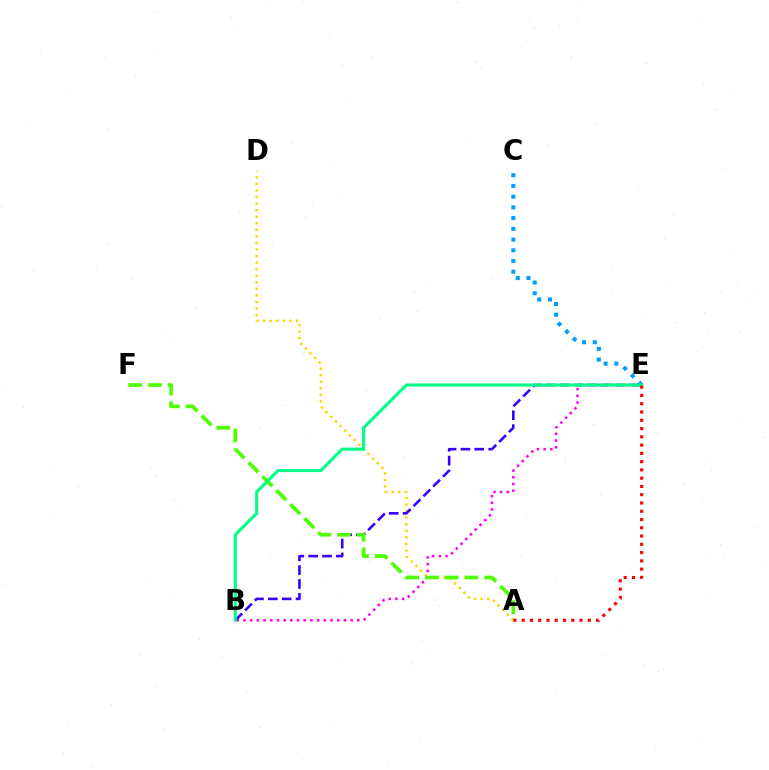{('A', 'D'): [{'color': '#ffd500', 'line_style': 'dotted', 'thickness': 1.78}], ('B', 'E'): [{'color': '#ff00ed', 'line_style': 'dotted', 'thickness': 1.82}, {'color': '#3700ff', 'line_style': 'dashed', 'thickness': 1.88}, {'color': '#00ff86', 'line_style': 'solid', 'thickness': 2.23}], ('C', 'E'): [{'color': '#009eff', 'line_style': 'dotted', 'thickness': 2.91}], ('A', 'F'): [{'color': '#4fff00', 'line_style': 'dashed', 'thickness': 2.68}], ('A', 'E'): [{'color': '#ff0000', 'line_style': 'dotted', 'thickness': 2.25}]}